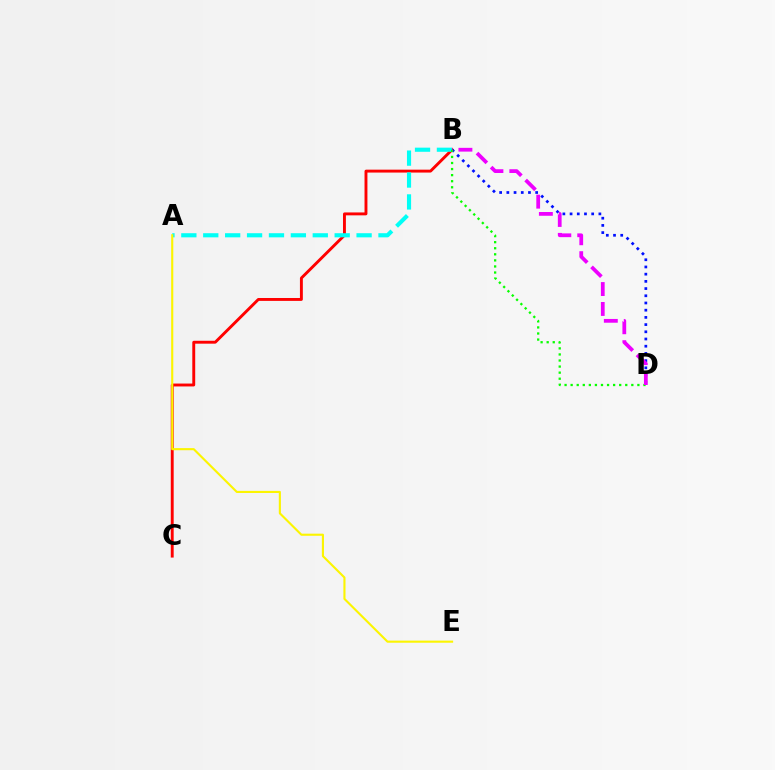{('B', 'C'): [{'color': '#ff0000', 'line_style': 'solid', 'thickness': 2.09}], ('A', 'B'): [{'color': '#00fff6', 'line_style': 'dashed', 'thickness': 2.98}], ('B', 'D'): [{'color': '#0010ff', 'line_style': 'dotted', 'thickness': 1.96}, {'color': '#08ff00', 'line_style': 'dotted', 'thickness': 1.65}, {'color': '#ee00ff', 'line_style': 'dashed', 'thickness': 2.71}], ('A', 'E'): [{'color': '#fcf500', 'line_style': 'solid', 'thickness': 1.52}]}